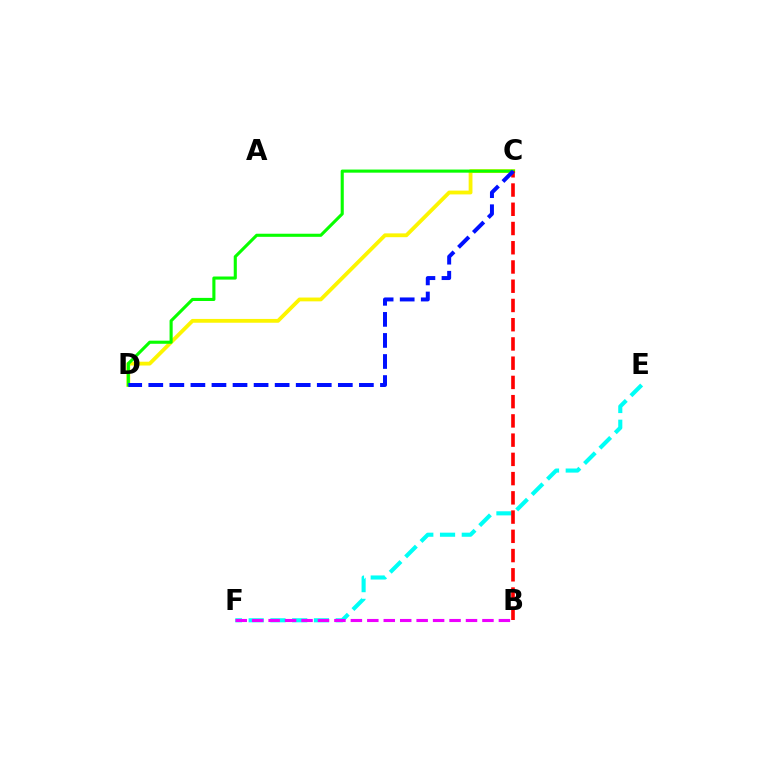{('E', 'F'): [{'color': '#00fff6', 'line_style': 'dashed', 'thickness': 2.96}], ('C', 'D'): [{'color': '#fcf500', 'line_style': 'solid', 'thickness': 2.74}, {'color': '#08ff00', 'line_style': 'solid', 'thickness': 2.23}, {'color': '#0010ff', 'line_style': 'dashed', 'thickness': 2.86}], ('B', 'F'): [{'color': '#ee00ff', 'line_style': 'dashed', 'thickness': 2.23}], ('B', 'C'): [{'color': '#ff0000', 'line_style': 'dashed', 'thickness': 2.61}]}